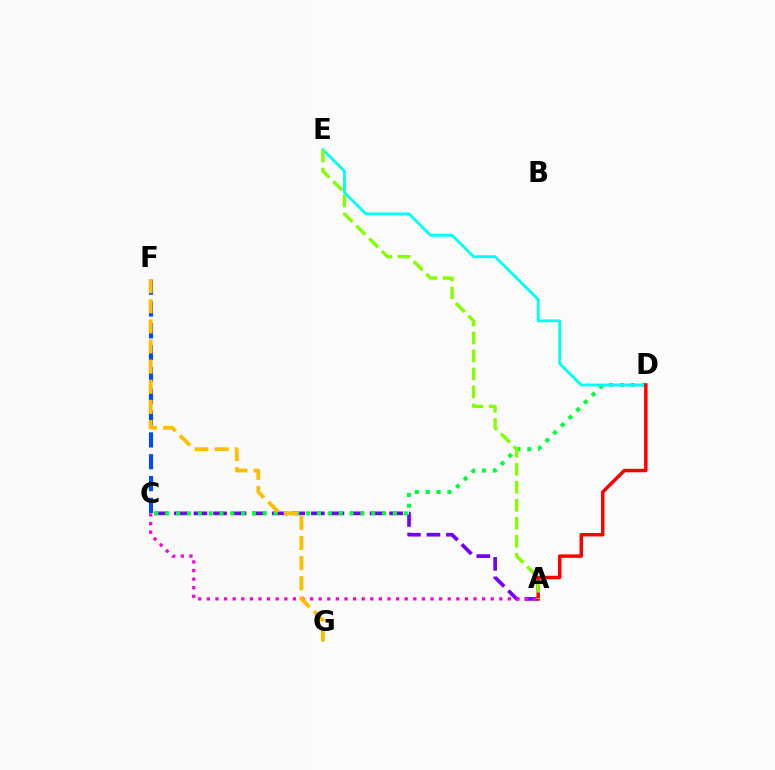{('A', 'C'): [{'color': '#7200ff', 'line_style': 'dashed', 'thickness': 2.66}, {'color': '#ff00cf', 'line_style': 'dotted', 'thickness': 2.34}], ('C', 'D'): [{'color': '#00ff39', 'line_style': 'dotted', 'thickness': 2.95}], ('C', 'F'): [{'color': '#004bff', 'line_style': 'dashed', 'thickness': 2.96}], ('D', 'E'): [{'color': '#00fff6', 'line_style': 'solid', 'thickness': 2.05}], ('A', 'D'): [{'color': '#ff0000', 'line_style': 'solid', 'thickness': 2.49}], ('F', 'G'): [{'color': '#ffbd00', 'line_style': 'dashed', 'thickness': 2.73}], ('A', 'E'): [{'color': '#84ff00', 'line_style': 'dashed', 'thickness': 2.44}]}